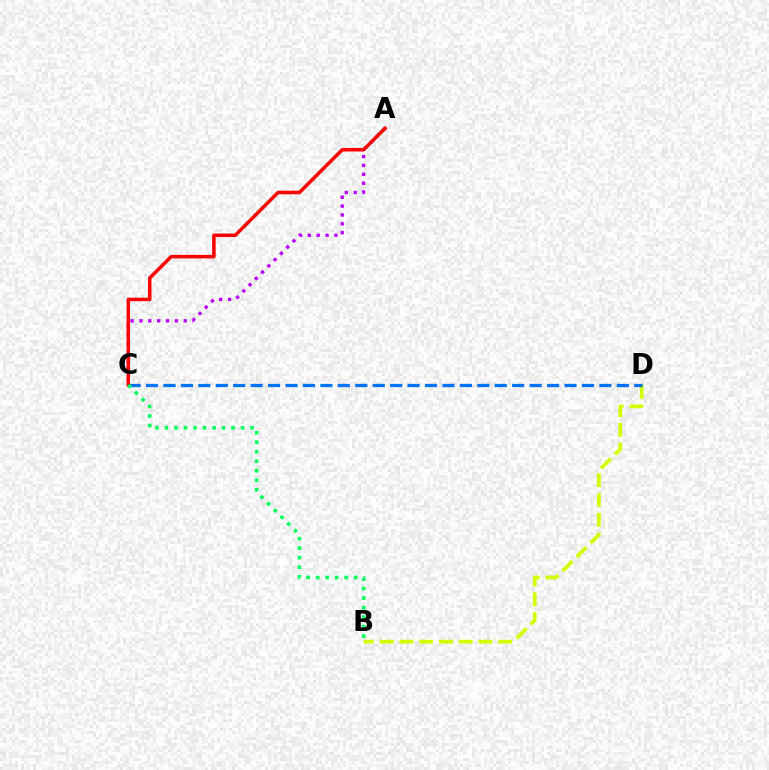{('A', 'C'): [{'color': '#b900ff', 'line_style': 'dotted', 'thickness': 2.41}, {'color': '#ff0000', 'line_style': 'solid', 'thickness': 2.53}], ('B', 'D'): [{'color': '#d1ff00', 'line_style': 'dashed', 'thickness': 2.69}], ('C', 'D'): [{'color': '#0074ff', 'line_style': 'dashed', 'thickness': 2.37}], ('B', 'C'): [{'color': '#00ff5c', 'line_style': 'dotted', 'thickness': 2.58}]}